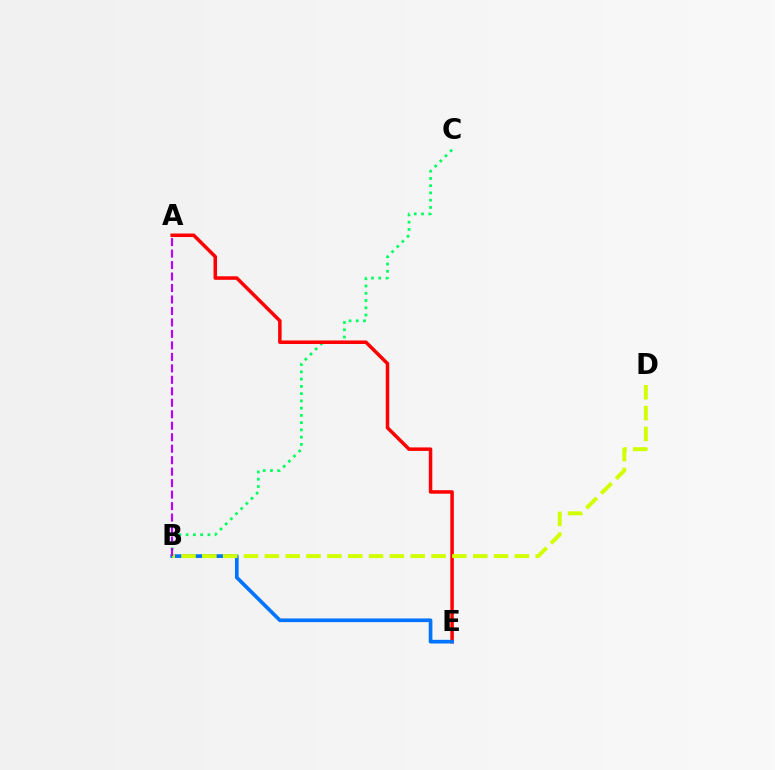{('B', 'C'): [{'color': '#00ff5c', 'line_style': 'dotted', 'thickness': 1.97}], ('A', 'E'): [{'color': '#ff0000', 'line_style': 'solid', 'thickness': 2.52}], ('B', 'E'): [{'color': '#0074ff', 'line_style': 'solid', 'thickness': 2.64}], ('B', 'D'): [{'color': '#d1ff00', 'line_style': 'dashed', 'thickness': 2.83}], ('A', 'B'): [{'color': '#b900ff', 'line_style': 'dashed', 'thickness': 1.56}]}